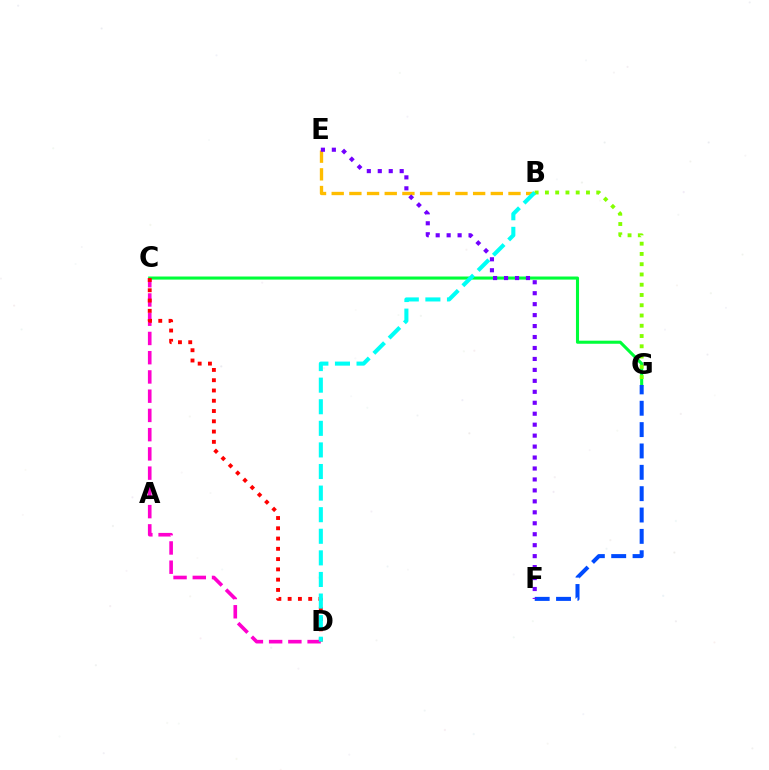{('C', 'D'): [{'color': '#ff00cf', 'line_style': 'dashed', 'thickness': 2.61}, {'color': '#ff0000', 'line_style': 'dotted', 'thickness': 2.79}], ('C', 'G'): [{'color': '#00ff39', 'line_style': 'solid', 'thickness': 2.22}], ('B', 'E'): [{'color': '#ffbd00', 'line_style': 'dashed', 'thickness': 2.4}], ('F', 'G'): [{'color': '#004bff', 'line_style': 'dashed', 'thickness': 2.9}], ('B', 'G'): [{'color': '#84ff00', 'line_style': 'dotted', 'thickness': 2.79}], ('E', 'F'): [{'color': '#7200ff', 'line_style': 'dotted', 'thickness': 2.98}], ('B', 'D'): [{'color': '#00fff6', 'line_style': 'dashed', 'thickness': 2.93}]}